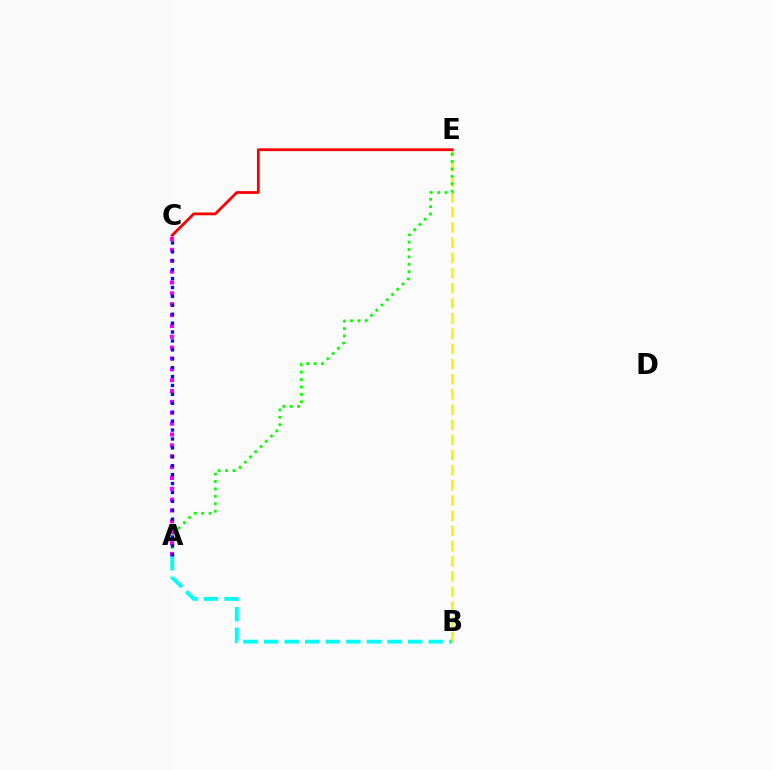{('B', 'E'): [{'color': '#fcf500', 'line_style': 'dashed', 'thickness': 2.06}], ('A', 'B'): [{'color': '#00fff6', 'line_style': 'dashed', 'thickness': 2.8}], ('A', 'E'): [{'color': '#08ff00', 'line_style': 'dotted', 'thickness': 2.01}], ('A', 'C'): [{'color': '#ee00ff', 'line_style': 'dotted', 'thickness': 2.95}, {'color': '#0010ff', 'line_style': 'dotted', 'thickness': 2.42}], ('C', 'E'): [{'color': '#ff0000', 'line_style': 'solid', 'thickness': 2.0}]}